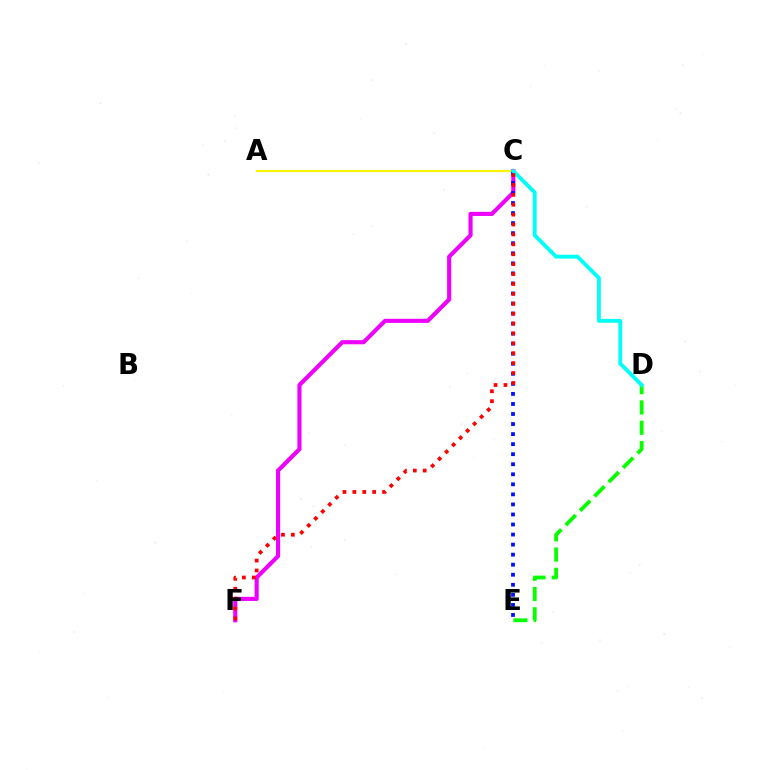{('A', 'C'): [{'color': '#fcf500', 'line_style': 'solid', 'thickness': 1.59}], ('C', 'F'): [{'color': '#ee00ff', 'line_style': 'solid', 'thickness': 2.97}, {'color': '#ff0000', 'line_style': 'dotted', 'thickness': 2.69}], ('C', 'E'): [{'color': '#0010ff', 'line_style': 'dotted', 'thickness': 2.73}], ('D', 'E'): [{'color': '#08ff00', 'line_style': 'dashed', 'thickness': 2.76}], ('C', 'D'): [{'color': '#00fff6', 'line_style': 'solid', 'thickness': 2.78}]}